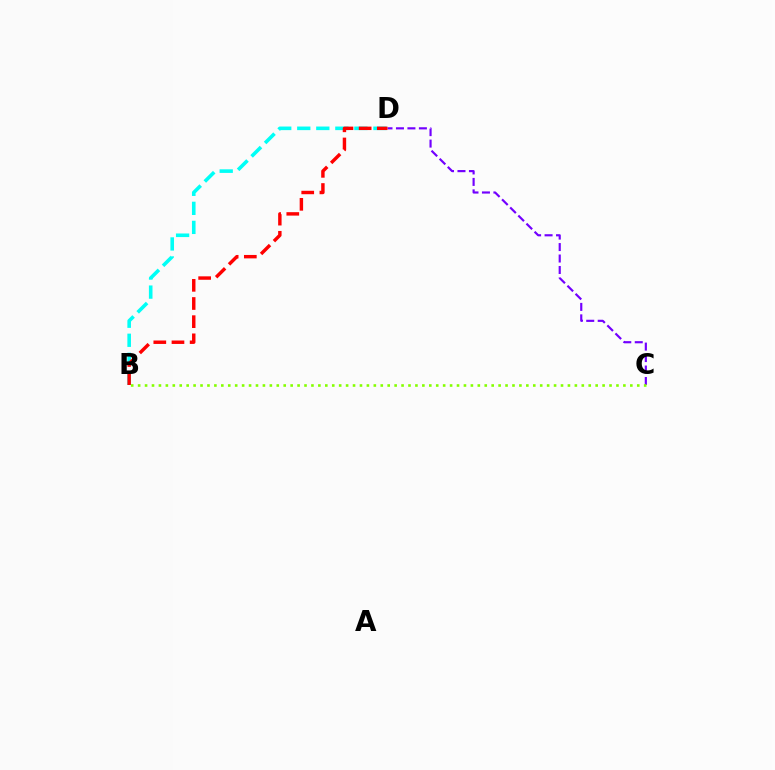{('C', 'D'): [{'color': '#7200ff', 'line_style': 'dashed', 'thickness': 1.56}], ('B', 'D'): [{'color': '#00fff6', 'line_style': 'dashed', 'thickness': 2.59}, {'color': '#ff0000', 'line_style': 'dashed', 'thickness': 2.47}], ('B', 'C'): [{'color': '#84ff00', 'line_style': 'dotted', 'thickness': 1.88}]}